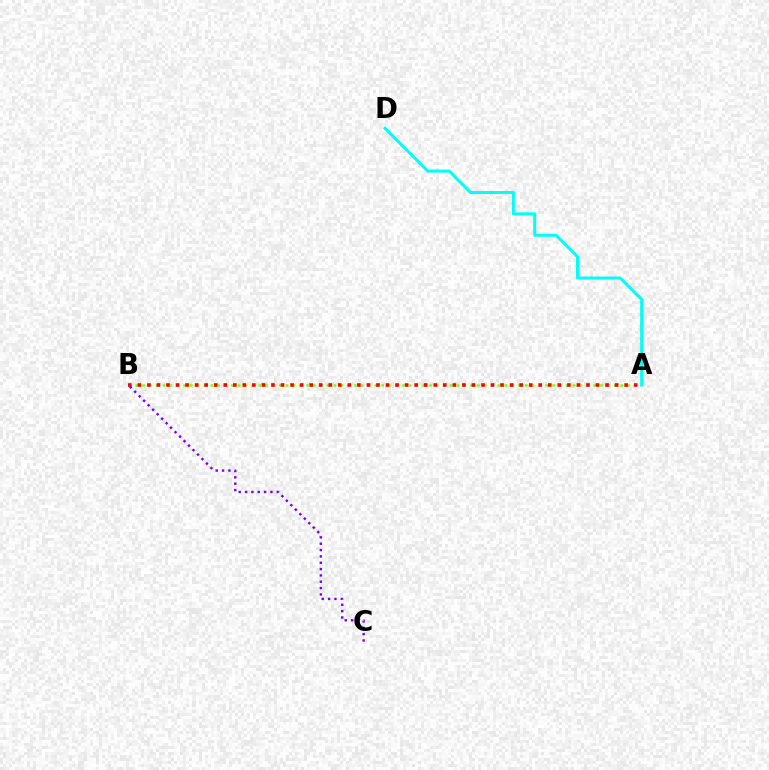{('A', 'B'): [{'color': '#84ff00', 'line_style': 'dotted', 'thickness': 1.86}, {'color': '#ff0000', 'line_style': 'dotted', 'thickness': 2.59}], ('A', 'D'): [{'color': '#00fff6', 'line_style': 'solid', 'thickness': 2.17}], ('B', 'C'): [{'color': '#7200ff', 'line_style': 'dotted', 'thickness': 1.72}]}